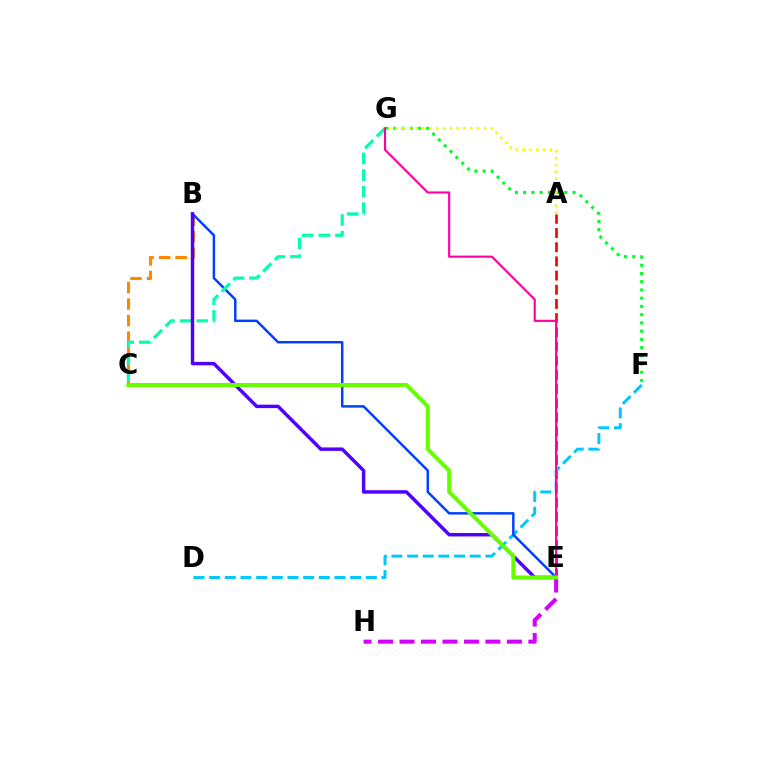{('B', 'C'): [{'color': '#ff8800', 'line_style': 'dashed', 'thickness': 2.25}], ('A', 'E'): [{'color': '#ff0000', 'line_style': 'dashed', 'thickness': 1.93}], ('D', 'F'): [{'color': '#00c7ff', 'line_style': 'dashed', 'thickness': 2.13}], ('B', 'E'): [{'color': '#003fff', 'line_style': 'solid', 'thickness': 1.77}, {'color': '#4f00ff', 'line_style': 'solid', 'thickness': 2.48}], ('C', 'G'): [{'color': '#00ffaf', 'line_style': 'dashed', 'thickness': 2.25}], ('F', 'G'): [{'color': '#00ff27', 'line_style': 'dotted', 'thickness': 2.24}], ('E', 'H'): [{'color': '#d600ff', 'line_style': 'dashed', 'thickness': 2.92}], ('A', 'G'): [{'color': '#eeff00', 'line_style': 'dotted', 'thickness': 1.85}], ('E', 'G'): [{'color': '#ff00a0', 'line_style': 'solid', 'thickness': 1.54}], ('C', 'E'): [{'color': '#66ff00', 'line_style': 'solid', 'thickness': 2.9}]}